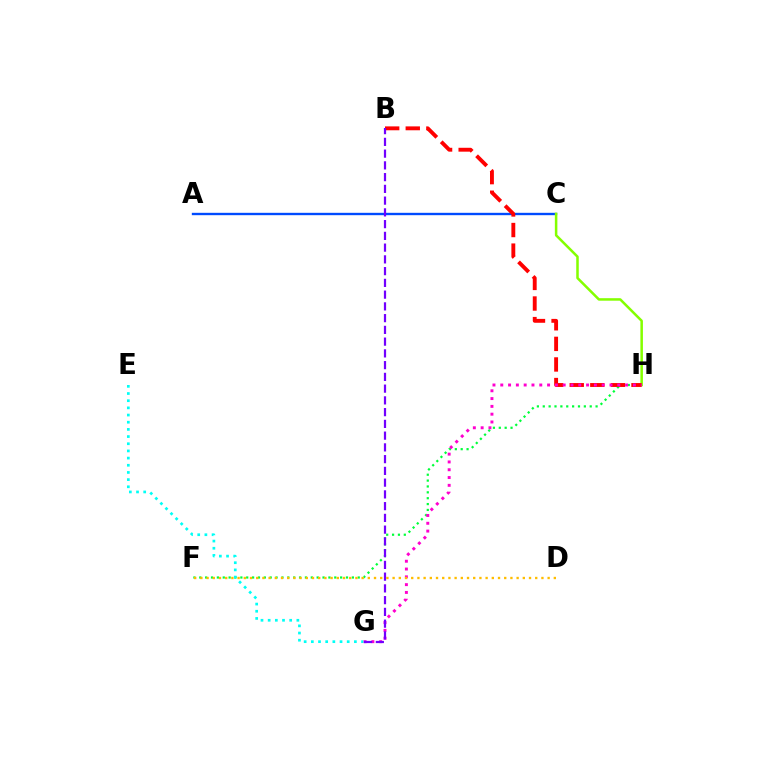{('A', 'C'): [{'color': '#004bff', 'line_style': 'solid', 'thickness': 1.7}], ('C', 'H'): [{'color': '#84ff00', 'line_style': 'solid', 'thickness': 1.81}], ('F', 'H'): [{'color': '#00ff39', 'line_style': 'dotted', 'thickness': 1.59}], ('B', 'H'): [{'color': '#ff0000', 'line_style': 'dashed', 'thickness': 2.8}], ('E', 'G'): [{'color': '#00fff6', 'line_style': 'dotted', 'thickness': 1.95}], ('G', 'H'): [{'color': '#ff00cf', 'line_style': 'dotted', 'thickness': 2.12}], ('B', 'G'): [{'color': '#7200ff', 'line_style': 'dashed', 'thickness': 1.6}], ('D', 'F'): [{'color': '#ffbd00', 'line_style': 'dotted', 'thickness': 1.68}]}